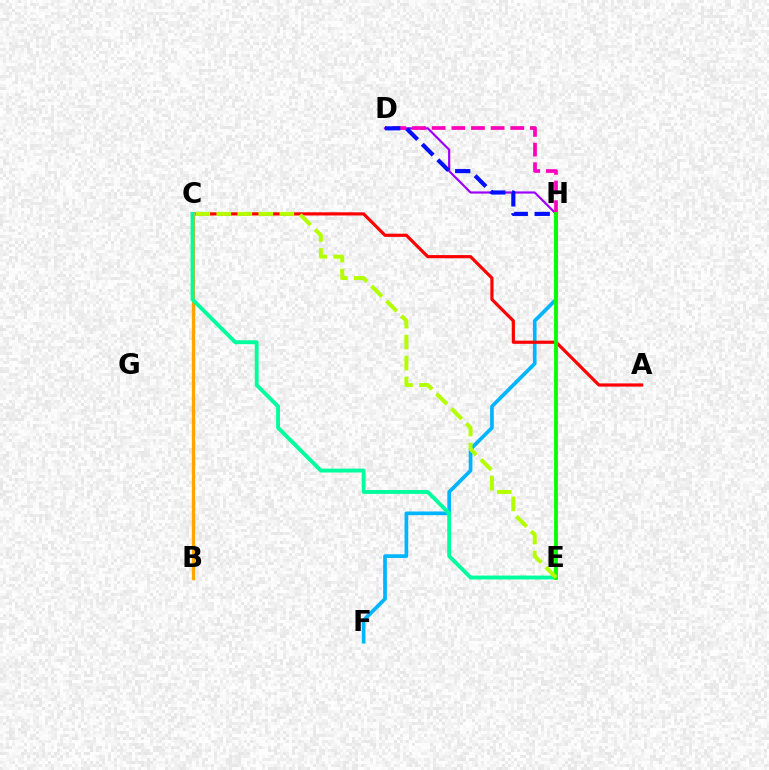{('D', 'H'): [{'color': '#9b00ff', 'line_style': 'solid', 'thickness': 1.57}, {'color': '#ff00bd', 'line_style': 'dashed', 'thickness': 2.67}, {'color': '#0010ff', 'line_style': 'dashed', 'thickness': 2.98}], ('F', 'H'): [{'color': '#00b5ff', 'line_style': 'solid', 'thickness': 2.66}], ('A', 'C'): [{'color': '#ff0000', 'line_style': 'solid', 'thickness': 2.29}], ('B', 'C'): [{'color': '#ffa500', 'line_style': 'solid', 'thickness': 2.37}], ('C', 'E'): [{'color': '#00ff9d', 'line_style': 'solid', 'thickness': 2.79}, {'color': '#b3ff00', 'line_style': 'dashed', 'thickness': 2.85}], ('E', 'H'): [{'color': '#08ff00', 'line_style': 'solid', 'thickness': 2.76}]}